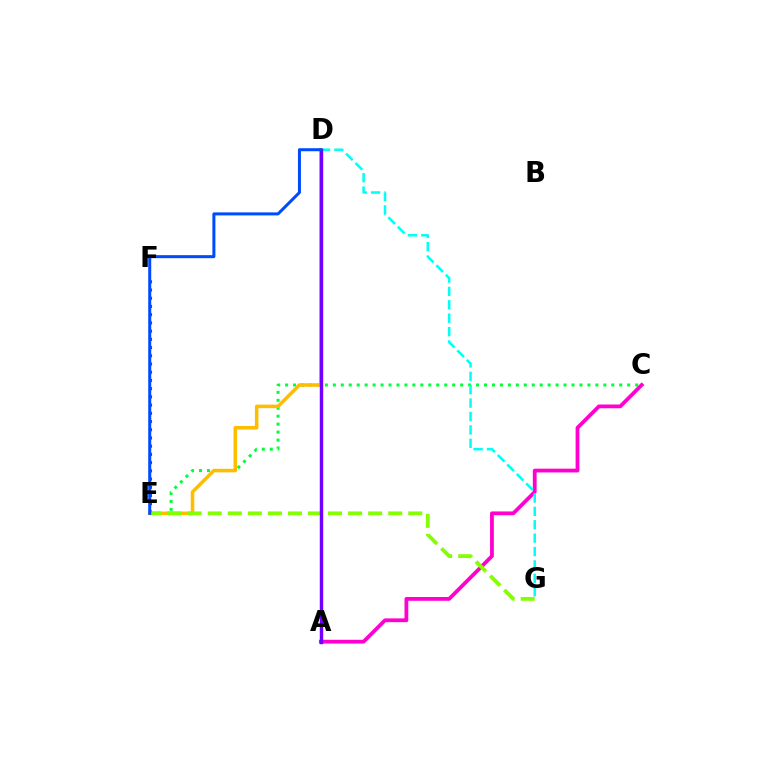{('E', 'F'): [{'color': '#ff0000', 'line_style': 'dotted', 'thickness': 2.23}], ('C', 'E'): [{'color': '#00ff39', 'line_style': 'dotted', 'thickness': 2.16}], ('D', 'E'): [{'color': '#ffbd00', 'line_style': 'solid', 'thickness': 2.56}, {'color': '#004bff', 'line_style': 'solid', 'thickness': 2.18}], ('A', 'C'): [{'color': '#ff00cf', 'line_style': 'solid', 'thickness': 2.73}], ('E', 'G'): [{'color': '#84ff00', 'line_style': 'dashed', 'thickness': 2.72}], ('D', 'G'): [{'color': '#00fff6', 'line_style': 'dashed', 'thickness': 1.82}], ('A', 'D'): [{'color': '#7200ff', 'line_style': 'solid', 'thickness': 2.48}]}